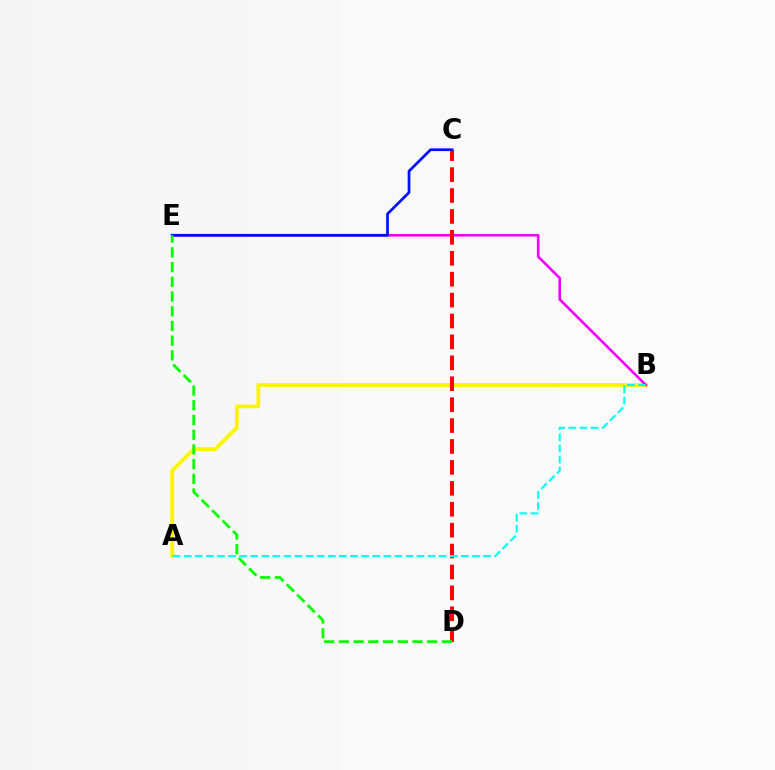{('A', 'B'): [{'color': '#fcf500', 'line_style': 'solid', 'thickness': 2.73}, {'color': '#00fff6', 'line_style': 'dashed', 'thickness': 1.51}], ('B', 'E'): [{'color': '#ee00ff', 'line_style': 'solid', 'thickness': 1.88}], ('C', 'D'): [{'color': '#ff0000', 'line_style': 'dashed', 'thickness': 2.84}], ('C', 'E'): [{'color': '#0010ff', 'line_style': 'solid', 'thickness': 1.95}], ('D', 'E'): [{'color': '#08ff00', 'line_style': 'dashed', 'thickness': 2.0}]}